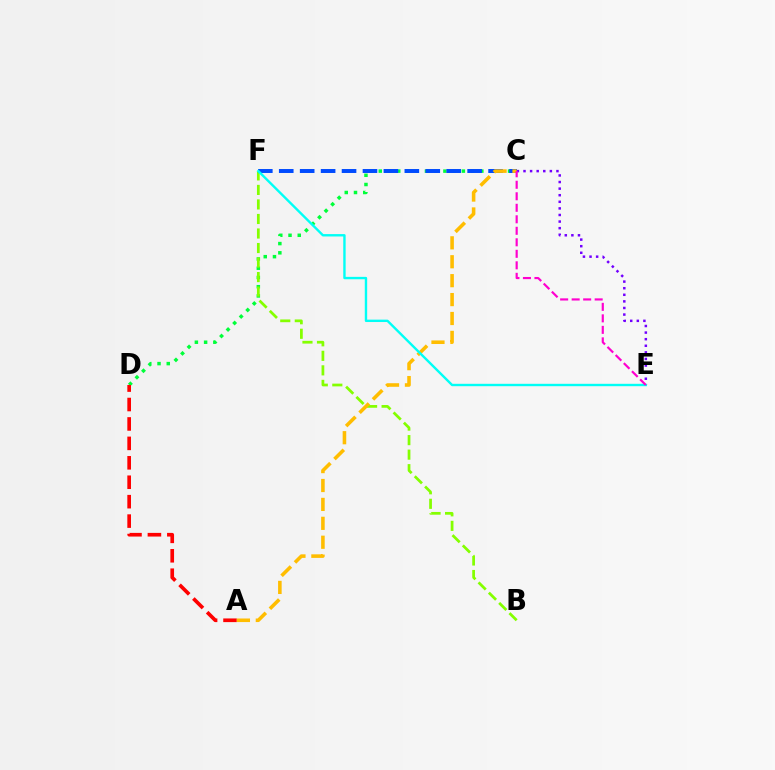{('C', 'D'): [{'color': '#00ff39', 'line_style': 'dotted', 'thickness': 2.51}], ('A', 'D'): [{'color': '#ff0000', 'line_style': 'dashed', 'thickness': 2.64}], ('C', 'E'): [{'color': '#7200ff', 'line_style': 'dotted', 'thickness': 1.79}, {'color': '#ff00cf', 'line_style': 'dashed', 'thickness': 1.56}], ('B', 'F'): [{'color': '#84ff00', 'line_style': 'dashed', 'thickness': 1.97}], ('C', 'F'): [{'color': '#004bff', 'line_style': 'dashed', 'thickness': 2.84}], ('A', 'C'): [{'color': '#ffbd00', 'line_style': 'dashed', 'thickness': 2.57}], ('E', 'F'): [{'color': '#00fff6', 'line_style': 'solid', 'thickness': 1.72}]}